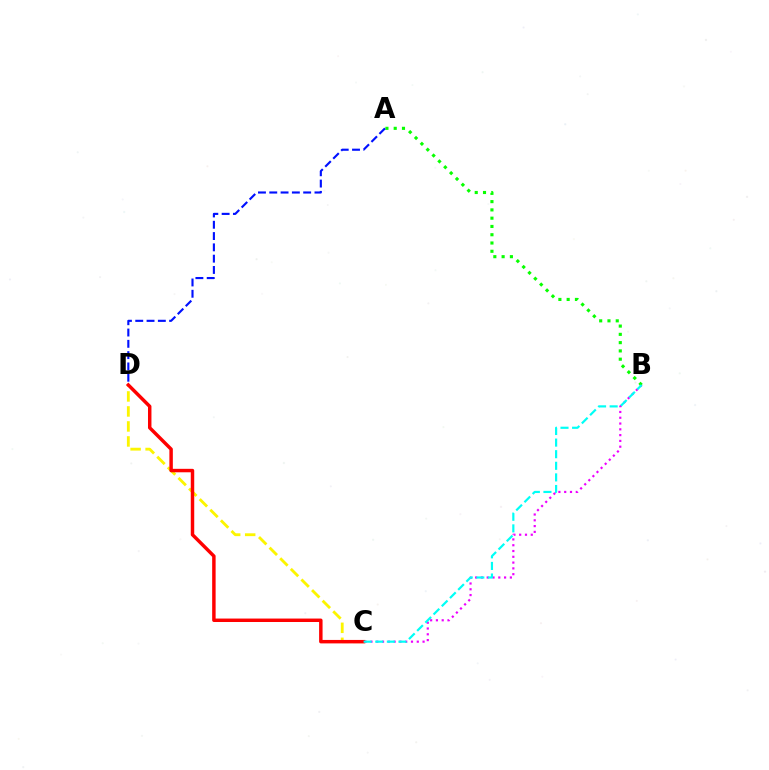{('B', 'C'): [{'color': '#ee00ff', 'line_style': 'dotted', 'thickness': 1.57}, {'color': '#00fff6', 'line_style': 'dashed', 'thickness': 1.58}], ('C', 'D'): [{'color': '#fcf500', 'line_style': 'dashed', 'thickness': 2.04}, {'color': '#ff0000', 'line_style': 'solid', 'thickness': 2.49}], ('A', 'B'): [{'color': '#08ff00', 'line_style': 'dotted', 'thickness': 2.25}], ('A', 'D'): [{'color': '#0010ff', 'line_style': 'dashed', 'thickness': 1.54}]}